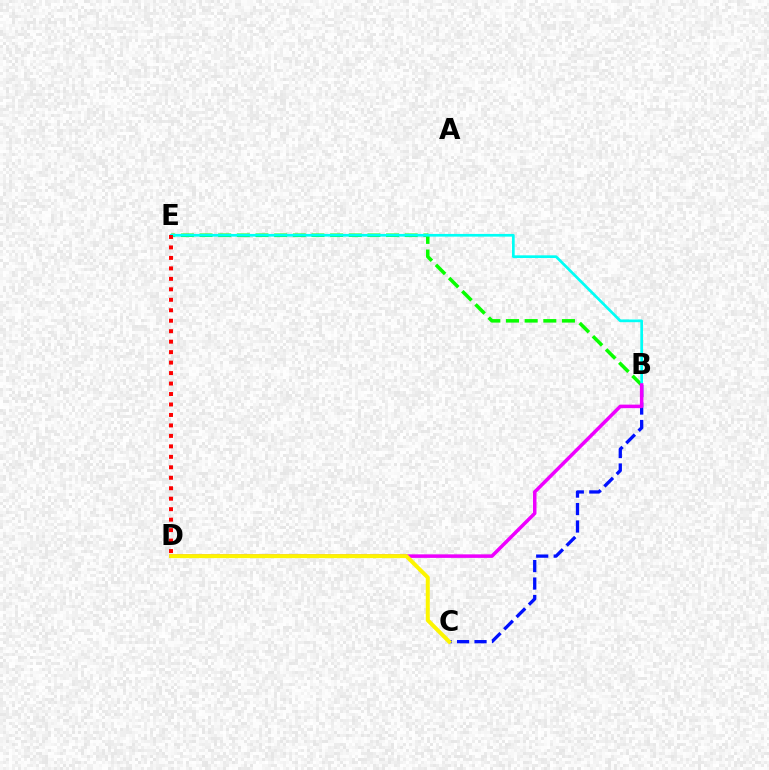{('B', 'C'): [{'color': '#0010ff', 'line_style': 'dashed', 'thickness': 2.37}], ('B', 'E'): [{'color': '#08ff00', 'line_style': 'dashed', 'thickness': 2.53}, {'color': '#00fff6', 'line_style': 'solid', 'thickness': 1.95}], ('B', 'D'): [{'color': '#ee00ff', 'line_style': 'solid', 'thickness': 2.54}], ('D', 'E'): [{'color': '#ff0000', 'line_style': 'dotted', 'thickness': 2.84}], ('C', 'D'): [{'color': '#fcf500', 'line_style': 'solid', 'thickness': 2.87}]}